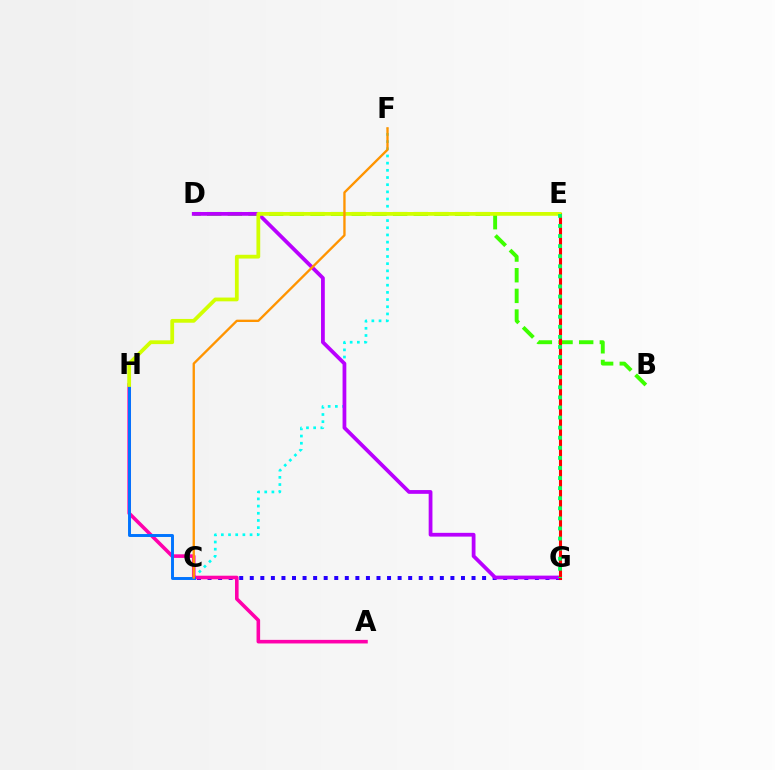{('B', 'D'): [{'color': '#3dff00', 'line_style': 'dashed', 'thickness': 2.81}], ('C', 'F'): [{'color': '#00fff6', 'line_style': 'dotted', 'thickness': 1.95}, {'color': '#ff9400', 'line_style': 'solid', 'thickness': 1.69}], ('C', 'G'): [{'color': '#2500ff', 'line_style': 'dotted', 'thickness': 2.87}], ('A', 'H'): [{'color': '#ff00ac', 'line_style': 'solid', 'thickness': 2.58}], ('D', 'G'): [{'color': '#b900ff', 'line_style': 'solid', 'thickness': 2.71}], ('E', 'G'): [{'color': '#ff0000', 'line_style': 'solid', 'thickness': 2.22}, {'color': '#00ff5c', 'line_style': 'dotted', 'thickness': 2.74}], ('C', 'H'): [{'color': '#0074ff', 'line_style': 'solid', 'thickness': 2.11}], ('E', 'H'): [{'color': '#d1ff00', 'line_style': 'solid', 'thickness': 2.72}]}